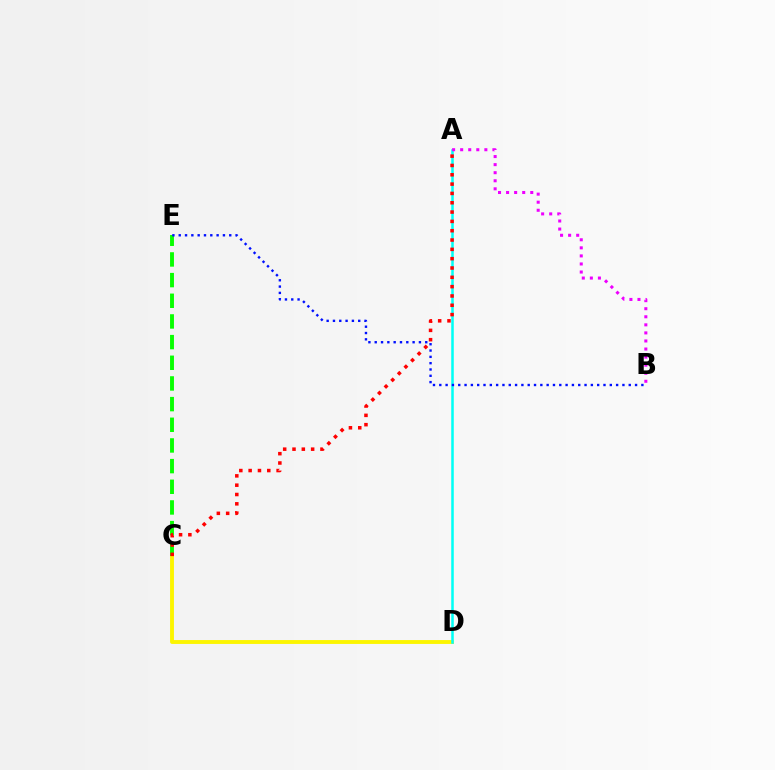{('C', 'D'): [{'color': '#fcf500', 'line_style': 'solid', 'thickness': 2.79}], ('C', 'E'): [{'color': '#08ff00', 'line_style': 'dashed', 'thickness': 2.81}], ('A', 'D'): [{'color': '#00fff6', 'line_style': 'solid', 'thickness': 1.82}], ('A', 'B'): [{'color': '#ee00ff', 'line_style': 'dotted', 'thickness': 2.19}], ('B', 'E'): [{'color': '#0010ff', 'line_style': 'dotted', 'thickness': 1.72}], ('A', 'C'): [{'color': '#ff0000', 'line_style': 'dotted', 'thickness': 2.53}]}